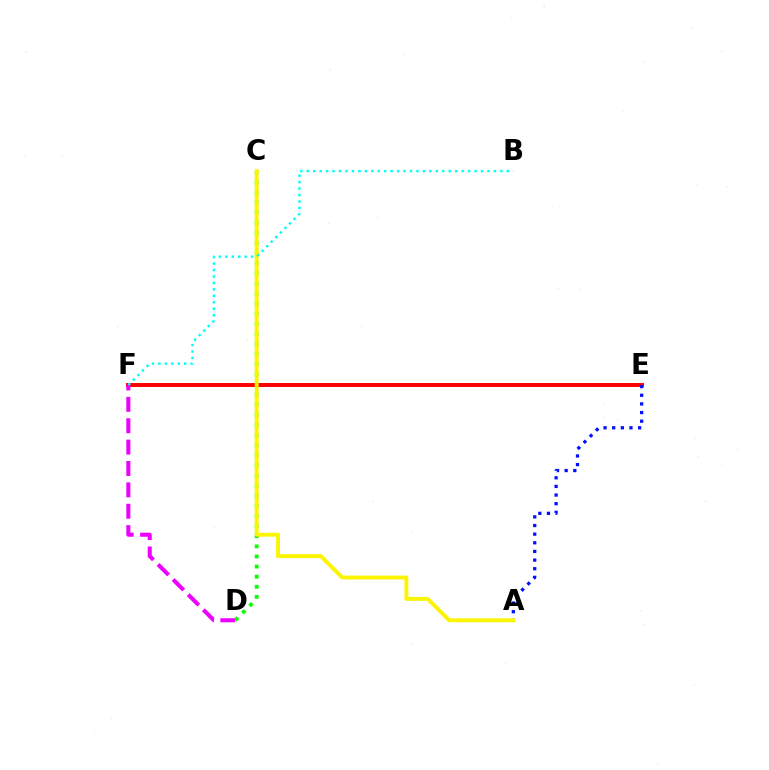{('C', 'D'): [{'color': '#08ff00', 'line_style': 'dotted', 'thickness': 2.75}], ('E', 'F'): [{'color': '#ff0000', 'line_style': 'solid', 'thickness': 2.84}], ('D', 'F'): [{'color': '#ee00ff', 'line_style': 'dashed', 'thickness': 2.9}], ('A', 'E'): [{'color': '#0010ff', 'line_style': 'dotted', 'thickness': 2.35}], ('A', 'C'): [{'color': '#fcf500', 'line_style': 'solid', 'thickness': 2.8}], ('B', 'F'): [{'color': '#00fff6', 'line_style': 'dotted', 'thickness': 1.75}]}